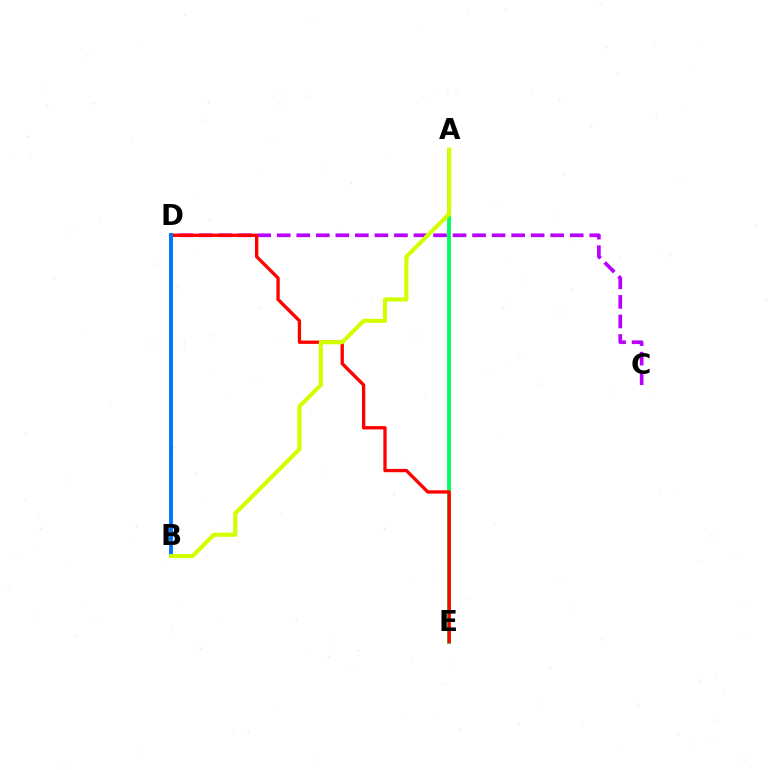{('A', 'E'): [{'color': '#00ff5c', 'line_style': 'solid', 'thickness': 2.75}], ('C', 'D'): [{'color': '#b900ff', 'line_style': 'dashed', 'thickness': 2.65}], ('D', 'E'): [{'color': '#ff0000', 'line_style': 'solid', 'thickness': 2.39}], ('B', 'D'): [{'color': '#0074ff', 'line_style': 'solid', 'thickness': 2.77}], ('A', 'B'): [{'color': '#d1ff00', 'line_style': 'solid', 'thickness': 2.96}]}